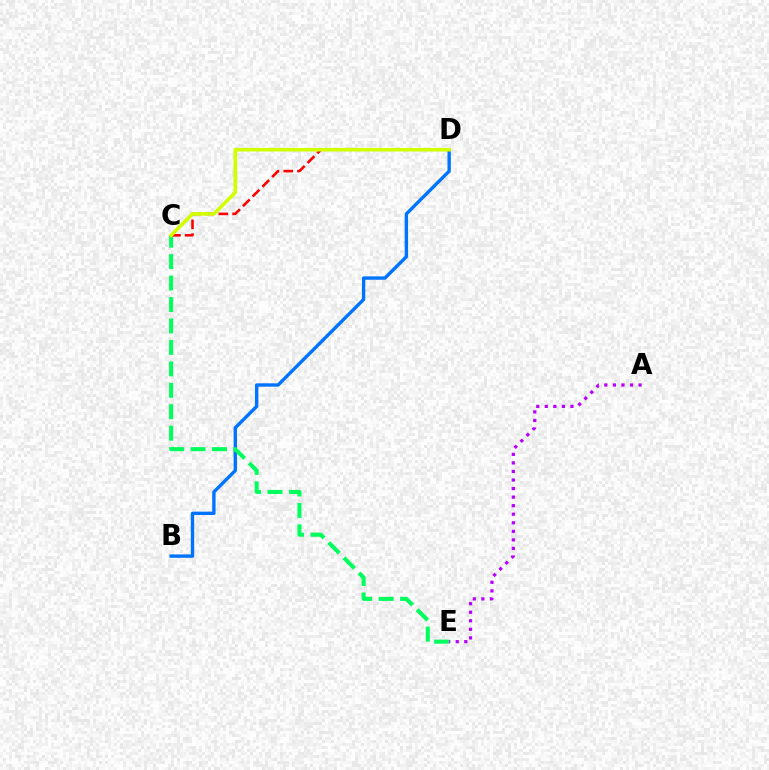{('B', 'D'): [{'color': '#0074ff', 'line_style': 'solid', 'thickness': 2.43}], ('C', 'E'): [{'color': '#00ff5c', 'line_style': 'dashed', 'thickness': 2.91}], ('A', 'E'): [{'color': '#b900ff', 'line_style': 'dotted', 'thickness': 2.32}], ('C', 'D'): [{'color': '#ff0000', 'line_style': 'dashed', 'thickness': 1.87}, {'color': '#d1ff00', 'line_style': 'solid', 'thickness': 2.57}]}